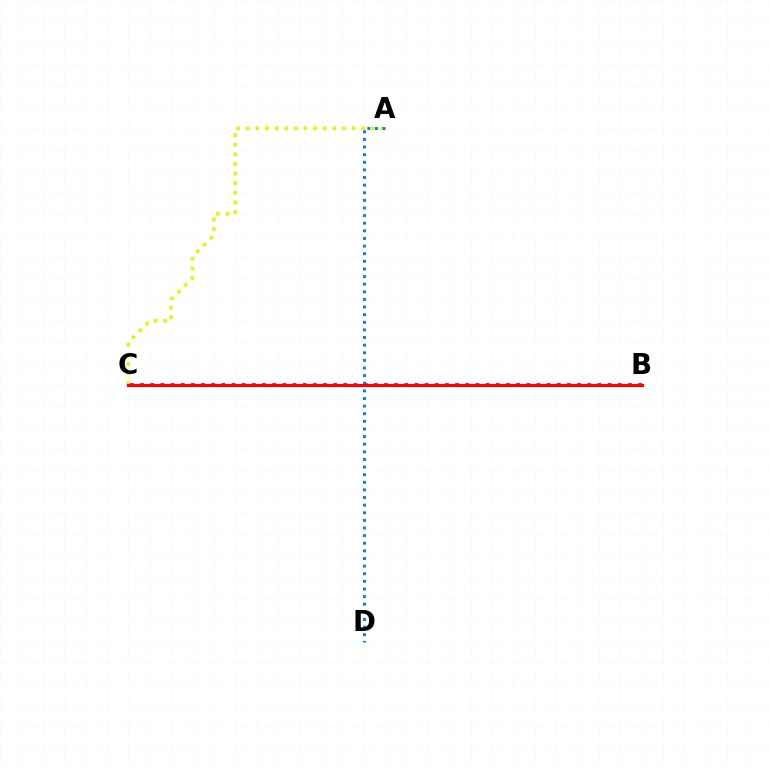{('A', 'C'): [{'color': '#d1ff00', 'line_style': 'dotted', 'thickness': 2.61}], ('B', 'C'): [{'color': '#b900ff', 'line_style': 'dotted', 'thickness': 2.76}, {'color': '#00ff5c', 'line_style': 'solid', 'thickness': 2.05}, {'color': '#ff0000', 'line_style': 'solid', 'thickness': 2.25}], ('A', 'D'): [{'color': '#0074ff', 'line_style': 'dotted', 'thickness': 2.07}]}